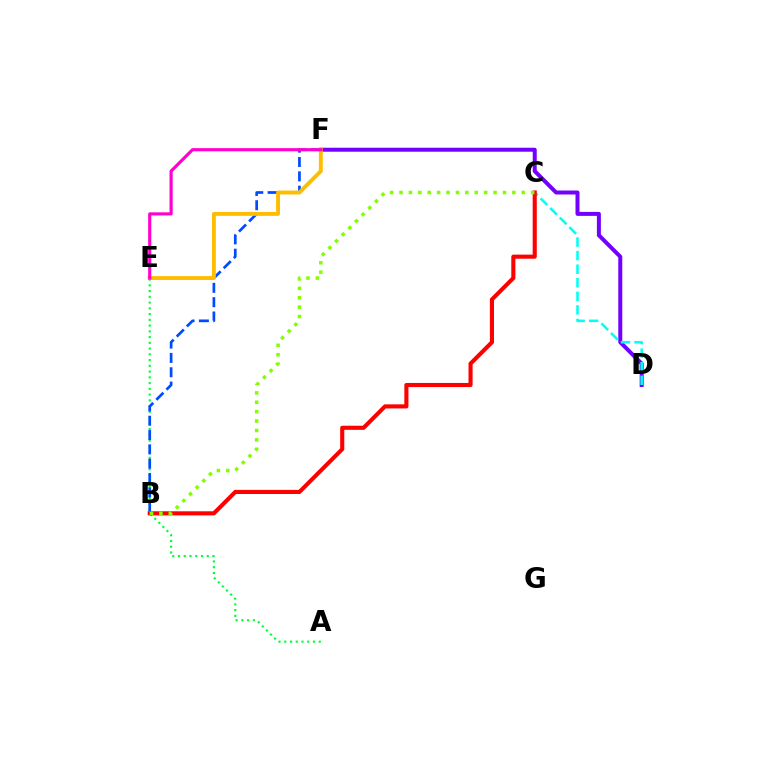{('A', 'E'): [{'color': '#00ff39', 'line_style': 'dotted', 'thickness': 1.56}], ('D', 'F'): [{'color': '#7200ff', 'line_style': 'solid', 'thickness': 2.87}], ('C', 'D'): [{'color': '#00fff6', 'line_style': 'dashed', 'thickness': 1.84}], ('B', 'C'): [{'color': '#ff0000', 'line_style': 'solid', 'thickness': 2.95}, {'color': '#84ff00', 'line_style': 'dotted', 'thickness': 2.55}], ('B', 'F'): [{'color': '#004bff', 'line_style': 'dashed', 'thickness': 1.95}], ('E', 'F'): [{'color': '#ffbd00', 'line_style': 'solid', 'thickness': 2.83}, {'color': '#ff00cf', 'line_style': 'solid', 'thickness': 2.27}]}